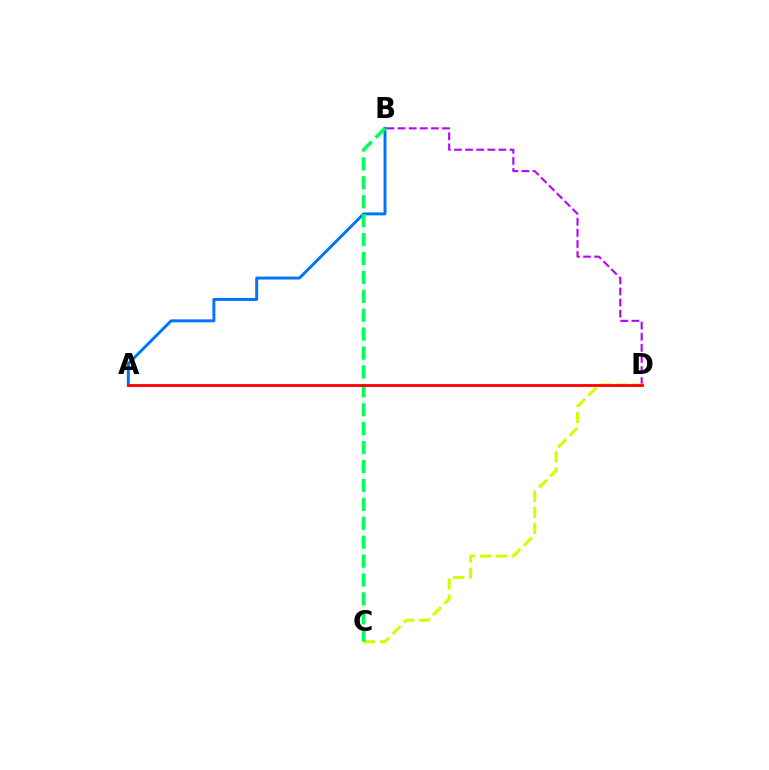{('B', 'D'): [{'color': '#b900ff', 'line_style': 'dashed', 'thickness': 1.51}], ('A', 'B'): [{'color': '#0074ff', 'line_style': 'solid', 'thickness': 2.12}], ('C', 'D'): [{'color': '#d1ff00', 'line_style': 'dashed', 'thickness': 2.18}], ('B', 'C'): [{'color': '#00ff5c', 'line_style': 'dashed', 'thickness': 2.57}], ('A', 'D'): [{'color': '#ff0000', 'line_style': 'solid', 'thickness': 2.03}]}